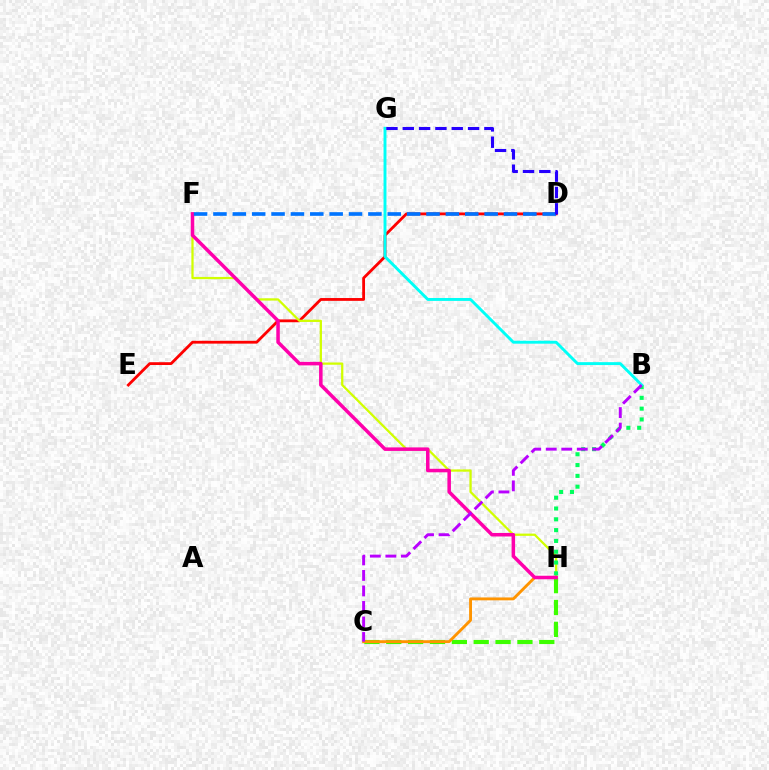{('C', 'H'): [{'color': '#3dff00', 'line_style': 'dashed', 'thickness': 2.97}, {'color': '#ff9400', 'line_style': 'solid', 'thickness': 2.07}], ('D', 'E'): [{'color': '#ff0000', 'line_style': 'solid', 'thickness': 2.02}], ('F', 'H'): [{'color': '#d1ff00', 'line_style': 'solid', 'thickness': 1.62}, {'color': '#ff00ac', 'line_style': 'solid', 'thickness': 2.53}], ('B', 'H'): [{'color': '#00ff5c', 'line_style': 'dotted', 'thickness': 2.94}], ('B', 'G'): [{'color': '#00fff6', 'line_style': 'solid', 'thickness': 2.1}], ('D', 'F'): [{'color': '#0074ff', 'line_style': 'dashed', 'thickness': 2.63}], ('D', 'G'): [{'color': '#2500ff', 'line_style': 'dashed', 'thickness': 2.22}], ('B', 'C'): [{'color': '#b900ff', 'line_style': 'dashed', 'thickness': 2.11}]}